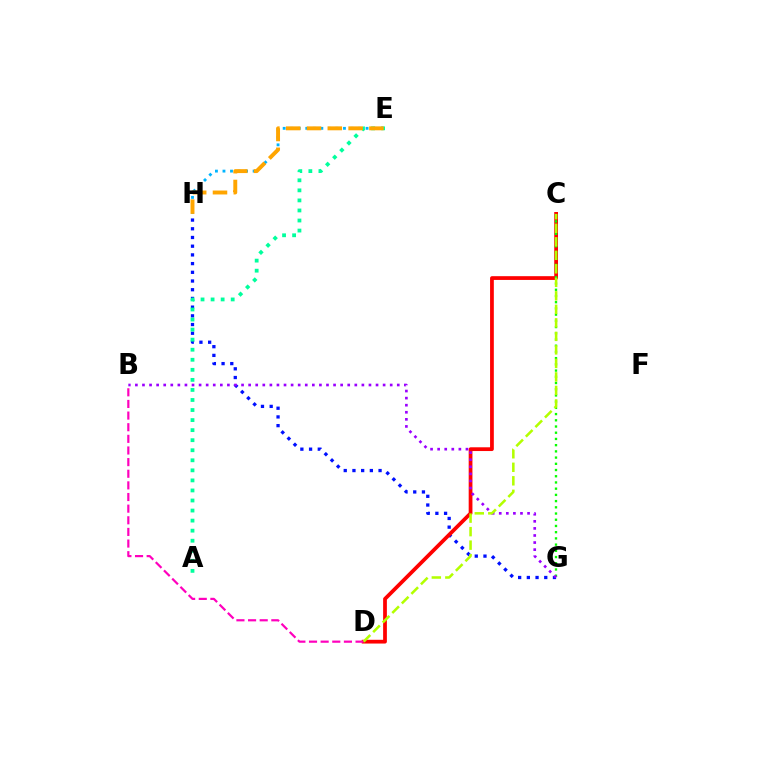{('G', 'H'): [{'color': '#0010ff', 'line_style': 'dotted', 'thickness': 2.37}], ('E', 'H'): [{'color': '#00b5ff', 'line_style': 'dotted', 'thickness': 2.05}, {'color': '#ffa500', 'line_style': 'dashed', 'thickness': 2.83}], ('C', 'D'): [{'color': '#ff0000', 'line_style': 'solid', 'thickness': 2.7}, {'color': '#b3ff00', 'line_style': 'dashed', 'thickness': 1.84}], ('A', 'E'): [{'color': '#00ff9d', 'line_style': 'dotted', 'thickness': 2.73}], ('B', 'D'): [{'color': '#ff00bd', 'line_style': 'dashed', 'thickness': 1.58}], ('C', 'G'): [{'color': '#08ff00', 'line_style': 'dotted', 'thickness': 1.69}], ('B', 'G'): [{'color': '#9b00ff', 'line_style': 'dotted', 'thickness': 1.92}]}